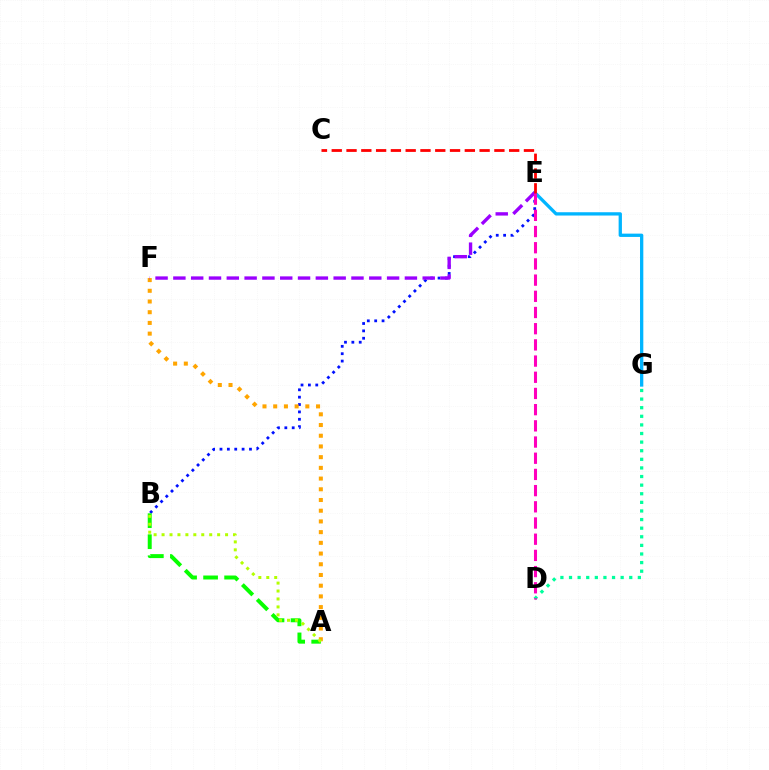{('B', 'E'): [{'color': '#0010ff', 'line_style': 'dotted', 'thickness': 2.0}], ('A', 'B'): [{'color': '#08ff00', 'line_style': 'dashed', 'thickness': 2.86}, {'color': '#b3ff00', 'line_style': 'dotted', 'thickness': 2.16}], ('E', 'G'): [{'color': '#00b5ff', 'line_style': 'solid', 'thickness': 2.38}], ('A', 'F'): [{'color': '#ffa500', 'line_style': 'dotted', 'thickness': 2.91}], ('E', 'F'): [{'color': '#9b00ff', 'line_style': 'dashed', 'thickness': 2.42}], ('D', 'G'): [{'color': '#00ff9d', 'line_style': 'dotted', 'thickness': 2.34}], ('D', 'E'): [{'color': '#ff00bd', 'line_style': 'dashed', 'thickness': 2.2}], ('C', 'E'): [{'color': '#ff0000', 'line_style': 'dashed', 'thickness': 2.01}]}